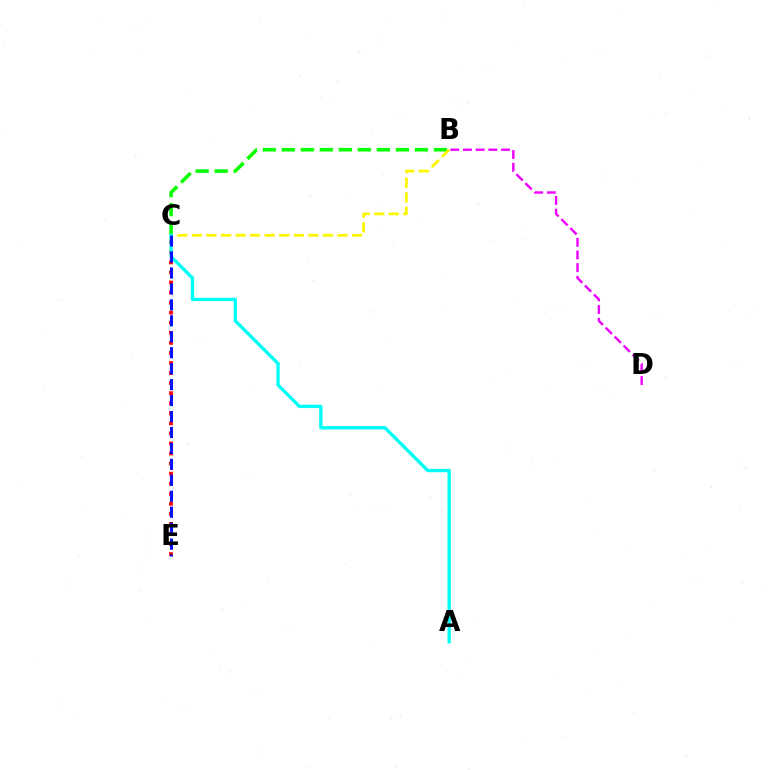{('B', 'C'): [{'color': '#08ff00', 'line_style': 'dashed', 'thickness': 2.58}, {'color': '#fcf500', 'line_style': 'dashed', 'thickness': 1.98}], ('C', 'E'): [{'color': '#ff0000', 'line_style': 'dotted', 'thickness': 2.73}, {'color': '#0010ff', 'line_style': 'dashed', 'thickness': 2.17}], ('B', 'D'): [{'color': '#ee00ff', 'line_style': 'dashed', 'thickness': 1.72}], ('A', 'C'): [{'color': '#00fff6', 'line_style': 'solid', 'thickness': 2.41}]}